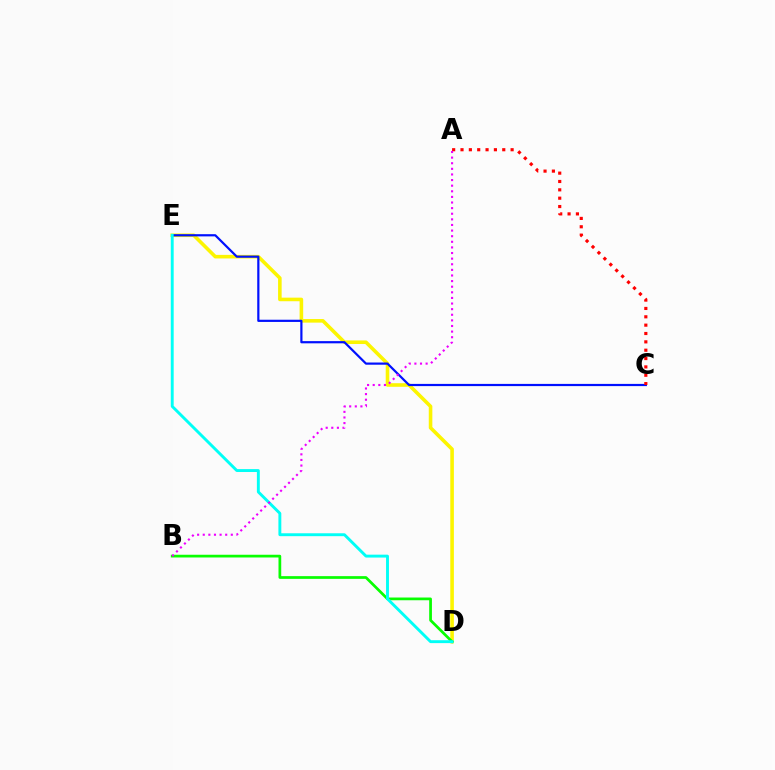{('D', 'E'): [{'color': '#fcf500', 'line_style': 'solid', 'thickness': 2.58}, {'color': '#00fff6', 'line_style': 'solid', 'thickness': 2.09}], ('B', 'D'): [{'color': '#08ff00', 'line_style': 'solid', 'thickness': 1.96}], ('C', 'E'): [{'color': '#0010ff', 'line_style': 'solid', 'thickness': 1.59}], ('A', 'C'): [{'color': '#ff0000', 'line_style': 'dotted', 'thickness': 2.27}], ('A', 'B'): [{'color': '#ee00ff', 'line_style': 'dotted', 'thickness': 1.52}]}